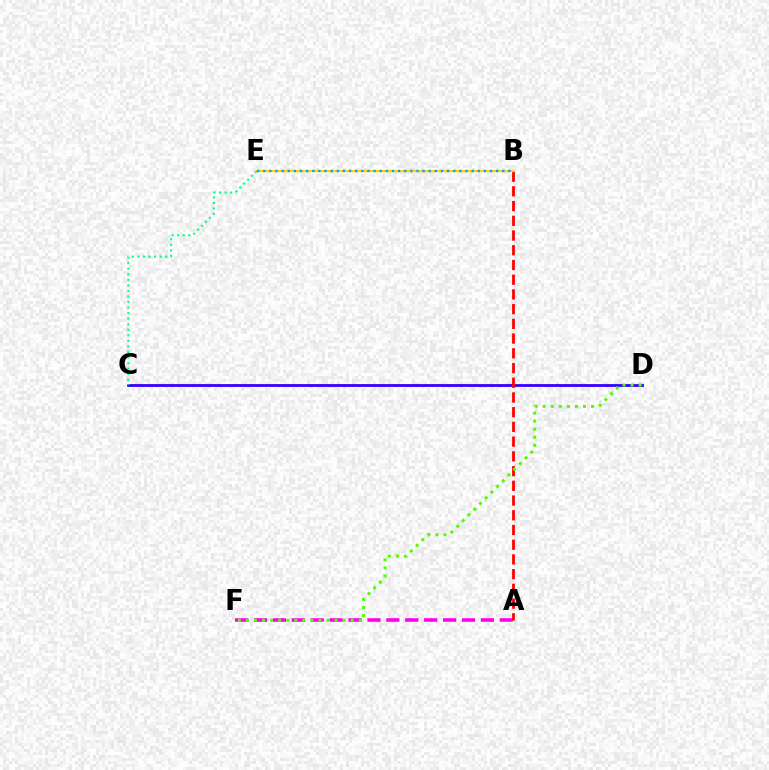{('C', 'D'): [{'color': '#3700ff', 'line_style': 'solid', 'thickness': 2.02}], ('A', 'F'): [{'color': '#ff00ed', 'line_style': 'dashed', 'thickness': 2.57}], ('A', 'B'): [{'color': '#ff0000', 'line_style': 'dashed', 'thickness': 2.0}], ('B', 'E'): [{'color': '#ffd500', 'line_style': 'solid', 'thickness': 1.68}, {'color': '#009eff', 'line_style': 'dotted', 'thickness': 1.66}], ('D', 'F'): [{'color': '#4fff00', 'line_style': 'dotted', 'thickness': 2.19}], ('C', 'E'): [{'color': '#00ff86', 'line_style': 'dotted', 'thickness': 1.51}]}